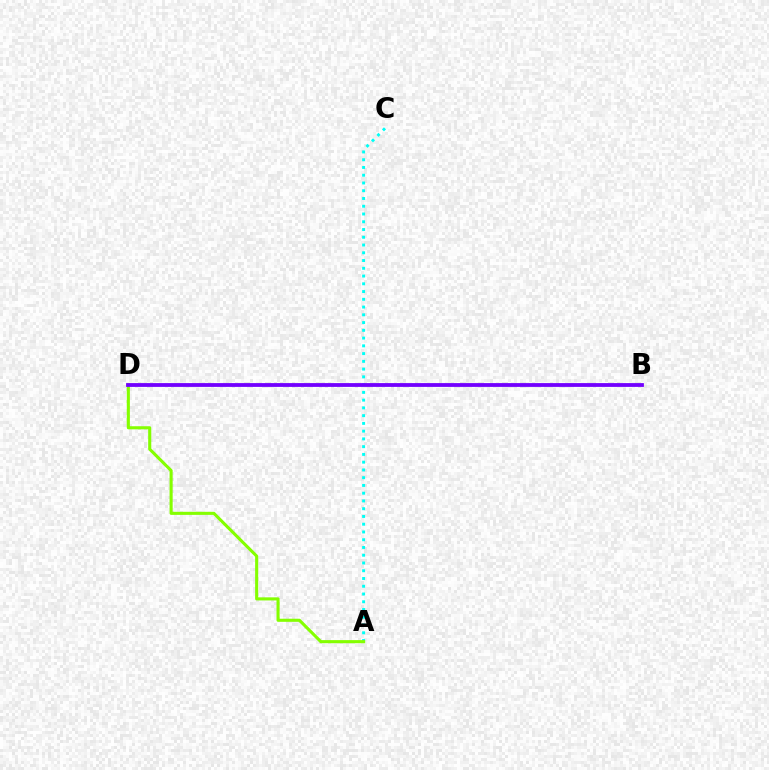{('A', 'C'): [{'color': '#00fff6', 'line_style': 'dotted', 'thickness': 2.11}], ('B', 'D'): [{'color': '#ff0000', 'line_style': 'dashed', 'thickness': 1.52}, {'color': '#7200ff', 'line_style': 'solid', 'thickness': 2.73}], ('A', 'D'): [{'color': '#84ff00', 'line_style': 'solid', 'thickness': 2.23}]}